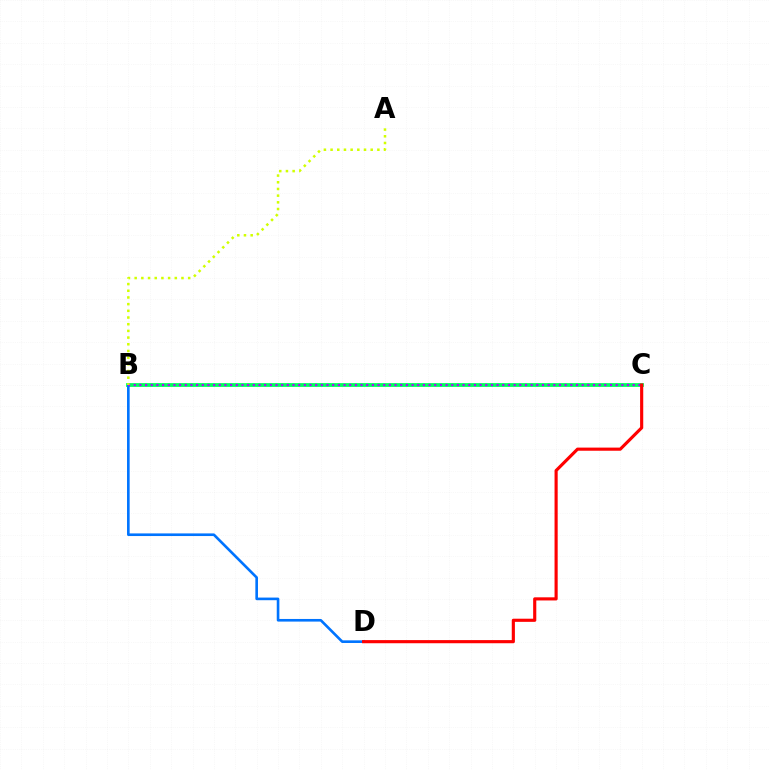{('B', 'C'): [{'color': '#00ff5c', 'line_style': 'solid', 'thickness': 2.73}, {'color': '#b900ff', 'line_style': 'dotted', 'thickness': 1.54}], ('B', 'D'): [{'color': '#0074ff', 'line_style': 'solid', 'thickness': 1.89}], ('C', 'D'): [{'color': '#ff0000', 'line_style': 'solid', 'thickness': 2.26}], ('A', 'B'): [{'color': '#d1ff00', 'line_style': 'dotted', 'thickness': 1.82}]}